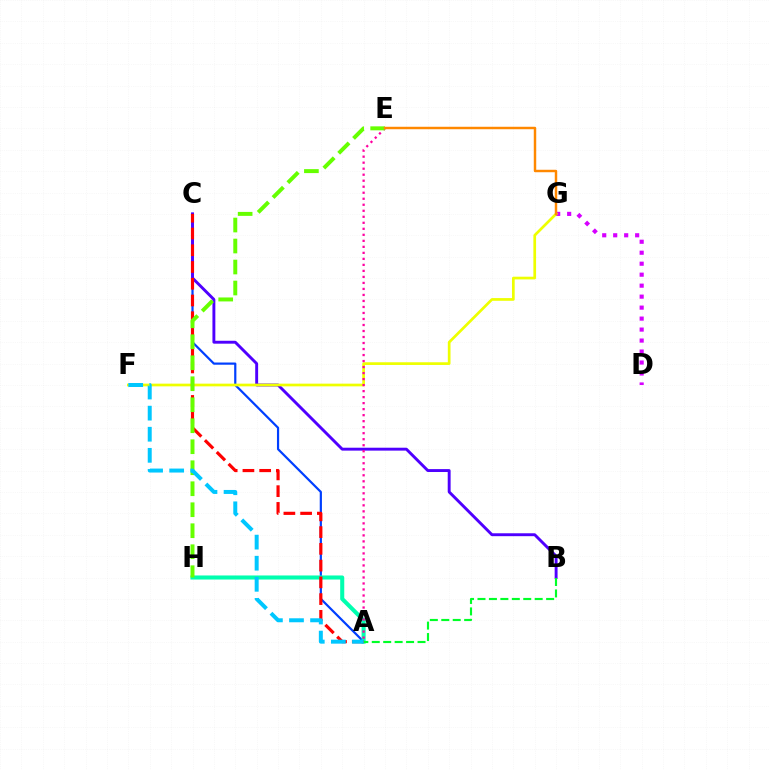{('A', 'C'): [{'color': '#003fff', 'line_style': 'solid', 'thickness': 1.58}, {'color': '#ff0000', 'line_style': 'dashed', 'thickness': 2.27}], ('A', 'H'): [{'color': '#00ffaf', 'line_style': 'solid', 'thickness': 2.92}], ('B', 'C'): [{'color': '#4f00ff', 'line_style': 'solid', 'thickness': 2.09}], ('D', 'G'): [{'color': '#d600ff', 'line_style': 'dotted', 'thickness': 2.98}], ('F', 'G'): [{'color': '#eeff00', 'line_style': 'solid', 'thickness': 1.95}], ('A', 'B'): [{'color': '#00ff27', 'line_style': 'dashed', 'thickness': 1.55}], ('A', 'E'): [{'color': '#ff00a0', 'line_style': 'dotted', 'thickness': 1.63}], ('E', 'H'): [{'color': '#66ff00', 'line_style': 'dashed', 'thickness': 2.85}], ('A', 'F'): [{'color': '#00c7ff', 'line_style': 'dashed', 'thickness': 2.86}], ('E', 'G'): [{'color': '#ff8800', 'line_style': 'solid', 'thickness': 1.76}]}